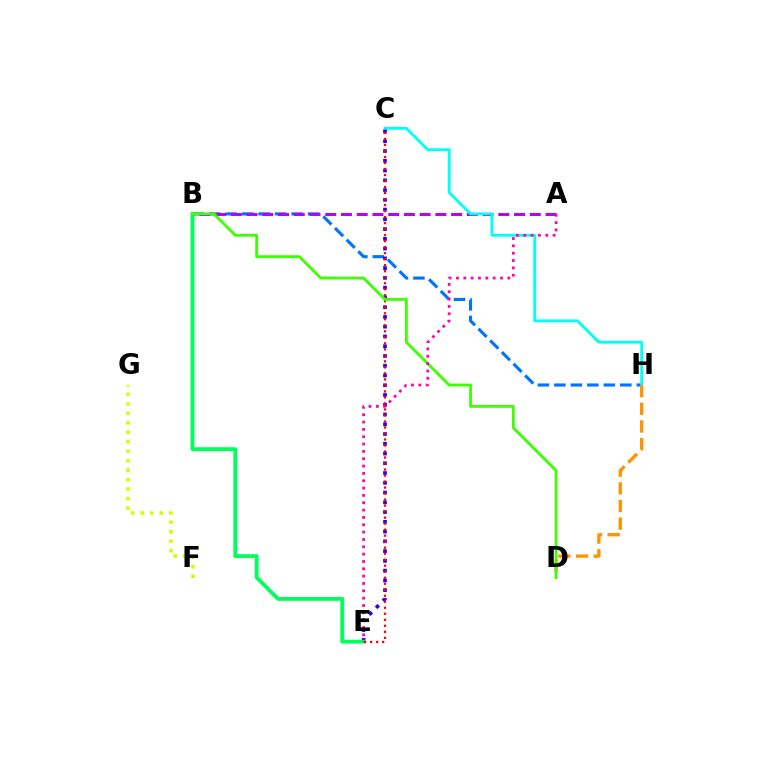{('B', 'H'): [{'color': '#0074ff', 'line_style': 'dashed', 'thickness': 2.24}], ('A', 'B'): [{'color': '#b900ff', 'line_style': 'dashed', 'thickness': 2.14}], ('C', 'H'): [{'color': '#00fff6', 'line_style': 'solid', 'thickness': 2.03}], ('C', 'E'): [{'color': '#2500ff', 'line_style': 'dotted', 'thickness': 2.65}, {'color': '#ff0000', 'line_style': 'dotted', 'thickness': 1.63}], ('B', 'E'): [{'color': '#00ff5c', 'line_style': 'solid', 'thickness': 2.77}], ('D', 'H'): [{'color': '#ff9400', 'line_style': 'dashed', 'thickness': 2.4}], ('F', 'G'): [{'color': '#d1ff00', 'line_style': 'dotted', 'thickness': 2.58}], ('B', 'D'): [{'color': '#3dff00', 'line_style': 'solid', 'thickness': 2.02}], ('A', 'E'): [{'color': '#ff00ac', 'line_style': 'dotted', 'thickness': 1.99}]}